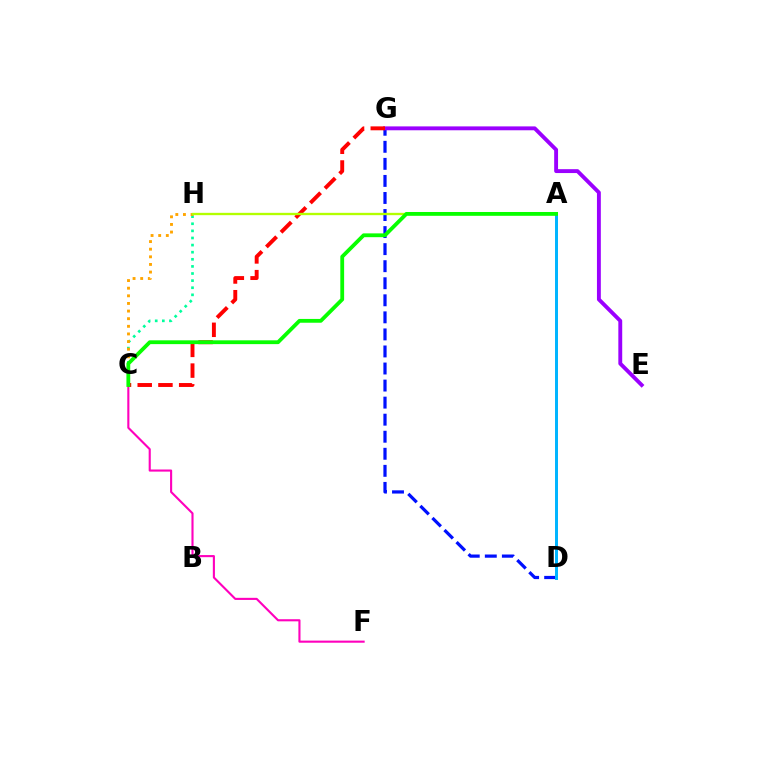{('D', 'G'): [{'color': '#0010ff', 'line_style': 'dashed', 'thickness': 2.32}], ('E', 'G'): [{'color': '#9b00ff', 'line_style': 'solid', 'thickness': 2.79}], ('C', 'F'): [{'color': '#ff00bd', 'line_style': 'solid', 'thickness': 1.52}], ('C', 'H'): [{'color': '#00ff9d', 'line_style': 'dotted', 'thickness': 1.93}, {'color': '#ffa500', 'line_style': 'dotted', 'thickness': 2.07}], ('C', 'G'): [{'color': '#ff0000', 'line_style': 'dashed', 'thickness': 2.82}], ('A', 'H'): [{'color': '#b3ff00', 'line_style': 'solid', 'thickness': 1.68}], ('A', 'D'): [{'color': '#00b5ff', 'line_style': 'solid', 'thickness': 2.14}], ('A', 'C'): [{'color': '#08ff00', 'line_style': 'solid', 'thickness': 2.74}]}